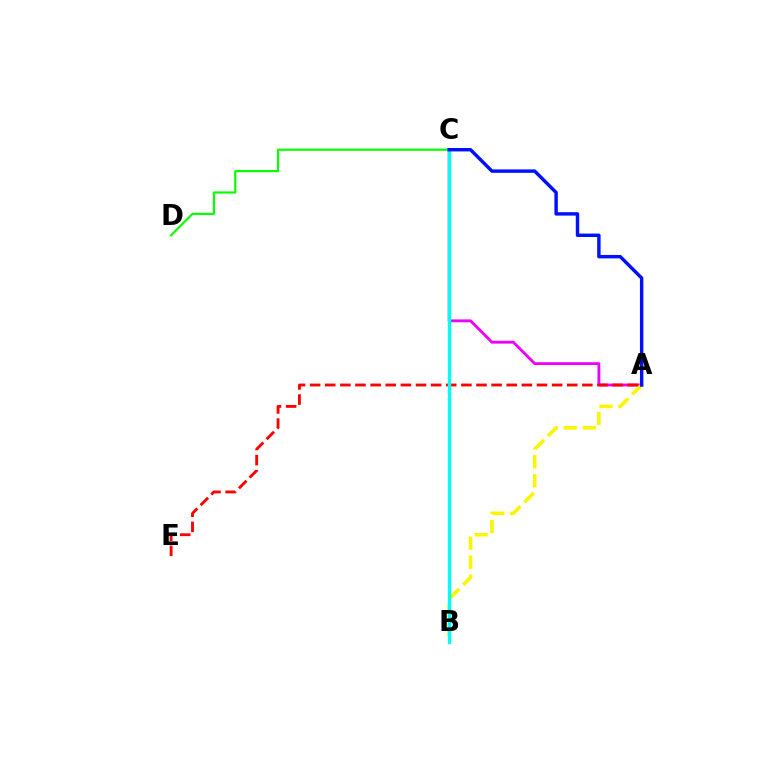{('A', 'C'): [{'color': '#ee00ff', 'line_style': 'solid', 'thickness': 2.05}, {'color': '#0010ff', 'line_style': 'solid', 'thickness': 2.47}], ('A', 'B'): [{'color': '#fcf500', 'line_style': 'dashed', 'thickness': 2.58}], ('A', 'E'): [{'color': '#ff0000', 'line_style': 'dashed', 'thickness': 2.05}], ('C', 'D'): [{'color': '#08ff00', 'line_style': 'solid', 'thickness': 1.57}], ('B', 'C'): [{'color': '#00fff6', 'line_style': 'solid', 'thickness': 2.42}]}